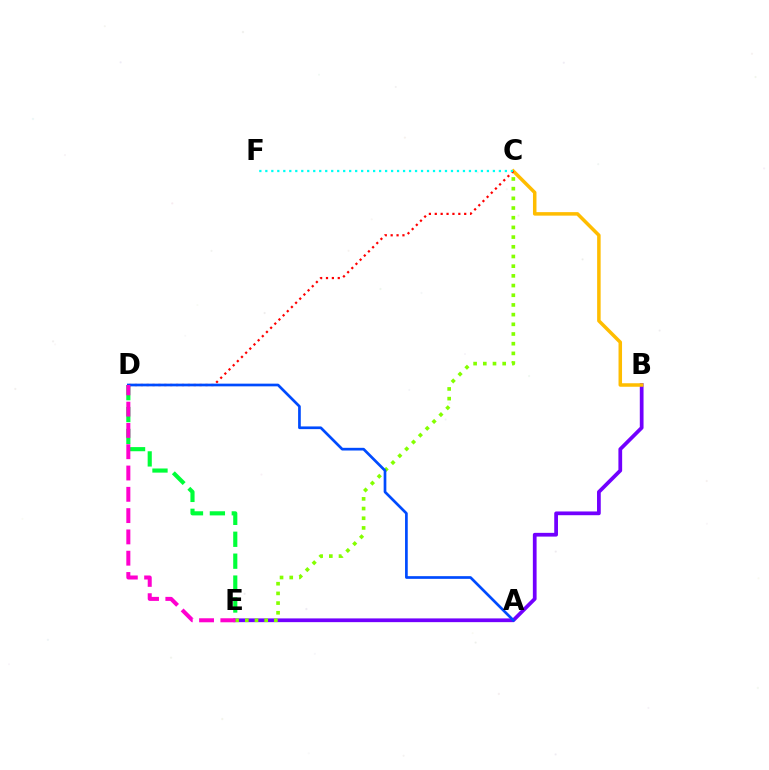{('D', 'E'): [{'color': '#00ff39', 'line_style': 'dashed', 'thickness': 2.98}, {'color': '#ff00cf', 'line_style': 'dashed', 'thickness': 2.89}], ('B', 'E'): [{'color': '#7200ff', 'line_style': 'solid', 'thickness': 2.69}], ('B', 'C'): [{'color': '#ffbd00', 'line_style': 'solid', 'thickness': 2.52}], ('C', 'E'): [{'color': '#84ff00', 'line_style': 'dotted', 'thickness': 2.63}], ('C', 'D'): [{'color': '#ff0000', 'line_style': 'dotted', 'thickness': 1.6}], ('A', 'D'): [{'color': '#004bff', 'line_style': 'solid', 'thickness': 1.94}], ('C', 'F'): [{'color': '#00fff6', 'line_style': 'dotted', 'thickness': 1.63}]}